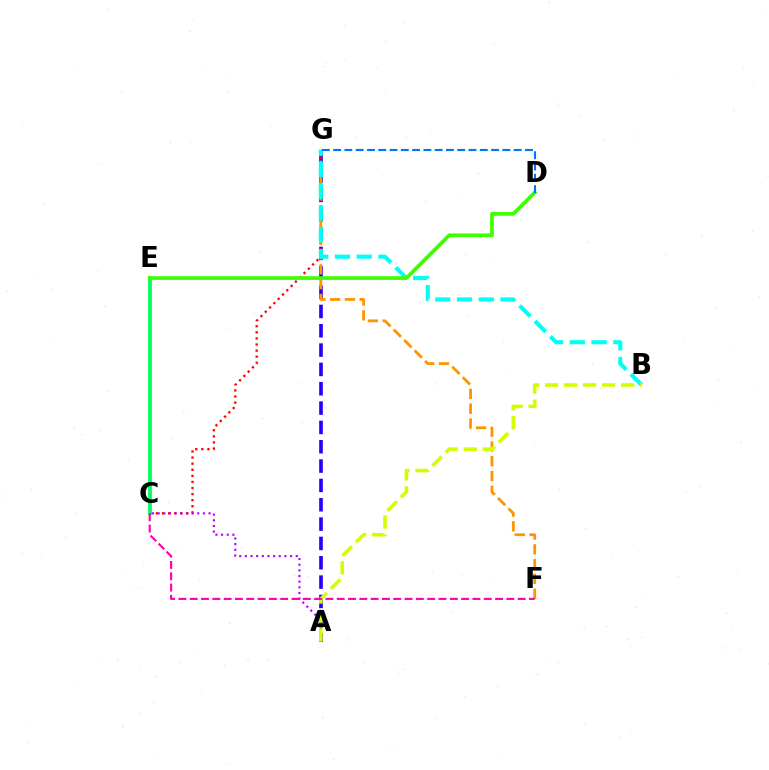{('A', 'G'): [{'color': '#2500ff', 'line_style': 'dashed', 'thickness': 2.63}], ('C', 'G'): [{'color': '#ff0000', 'line_style': 'dotted', 'thickness': 1.65}], ('F', 'G'): [{'color': '#ff9400', 'line_style': 'dashed', 'thickness': 2.01}], ('B', 'G'): [{'color': '#00fff6', 'line_style': 'dashed', 'thickness': 2.96}], ('A', 'C'): [{'color': '#b900ff', 'line_style': 'dotted', 'thickness': 1.54}], ('C', 'E'): [{'color': '#00ff5c', 'line_style': 'solid', 'thickness': 2.72}], ('A', 'B'): [{'color': '#d1ff00', 'line_style': 'dashed', 'thickness': 2.58}], ('D', 'E'): [{'color': '#3dff00', 'line_style': 'solid', 'thickness': 2.67}], ('D', 'G'): [{'color': '#0074ff', 'line_style': 'dashed', 'thickness': 1.53}], ('C', 'F'): [{'color': '#ff00ac', 'line_style': 'dashed', 'thickness': 1.54}]}